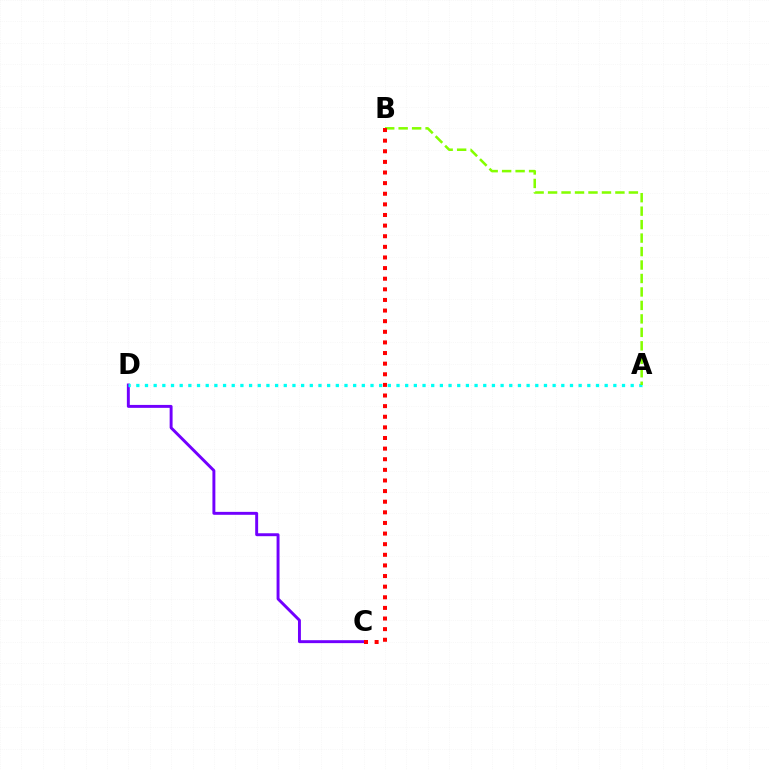{('C', 'D'): [{'color': '#7200ff', 'line_style': 'solid', 'thickness': 2.11}], ('A', 'D'): [{'color': '#00fff6', 'line_style': 'dotted', 'thickness': 2.36}], ('A', 'B'): [{'color': '#84ff00', 'line_style': 'dashed', 'thickness': 1.83}], ('B', 'C'): [{'color': '#ff0000', 'line_style': 'dotted', 'thickness': 2.89}]}